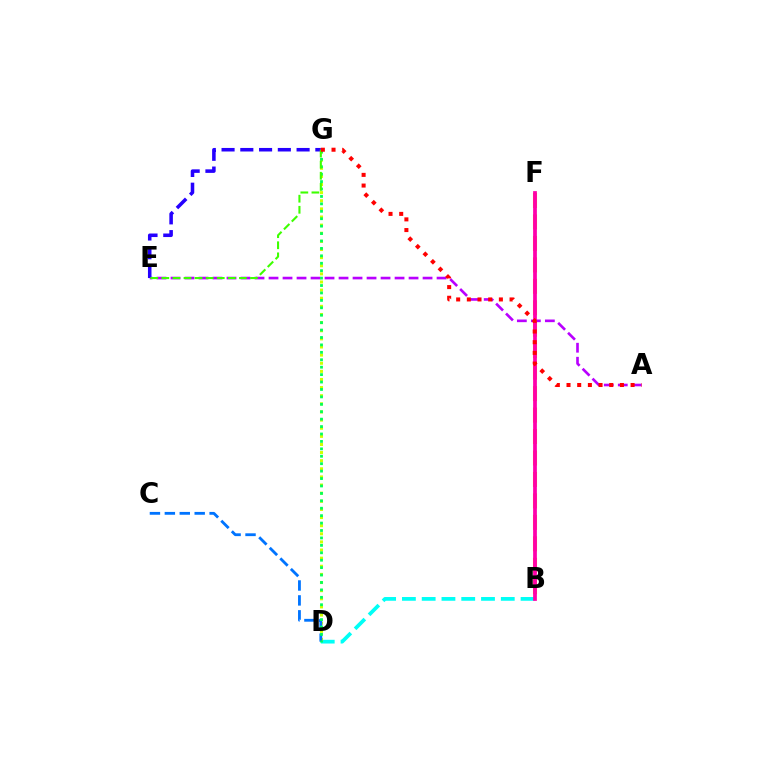{('B', 'D'): [{'color': '#00fff6', 'line_style': 'dashed', 'thickness': 2.69}], ('D', 'G'): [{'color': '#d1ff00', 'line_style': 'dotted', 'thickness': 2.21}, {'color': '#00ff5c', 'line_style': 'dotted', 'thickness': 2.02}], ('B', 'F'): [{'color': '#ff9400', 'line_style': 'dashed', 'thickness': 2.92}, {'color': '#ff00ac', 'line_style': 'solid', 'thickness': 2.69}], ('A', 'E'): [{'color': '#b900ff', 'line_style': 'dashed', 'thickness': 1.9}], ('C', 'D'): [{'color': '#0074ff', 'line_style': 'dashed', 'thickness': 2.03}], ('E', 'G'): [{'color': '#2500ff', 'line_style': 'dashed', 'thickness': 2.55}, {'color': '#3dff00', 'line_style': 'dashed', 'thickness': 1.51}], ('A', 'G'): [{'color': '#ff0000', 'line_style': 'dotted', 'thickness': 2.9}]}